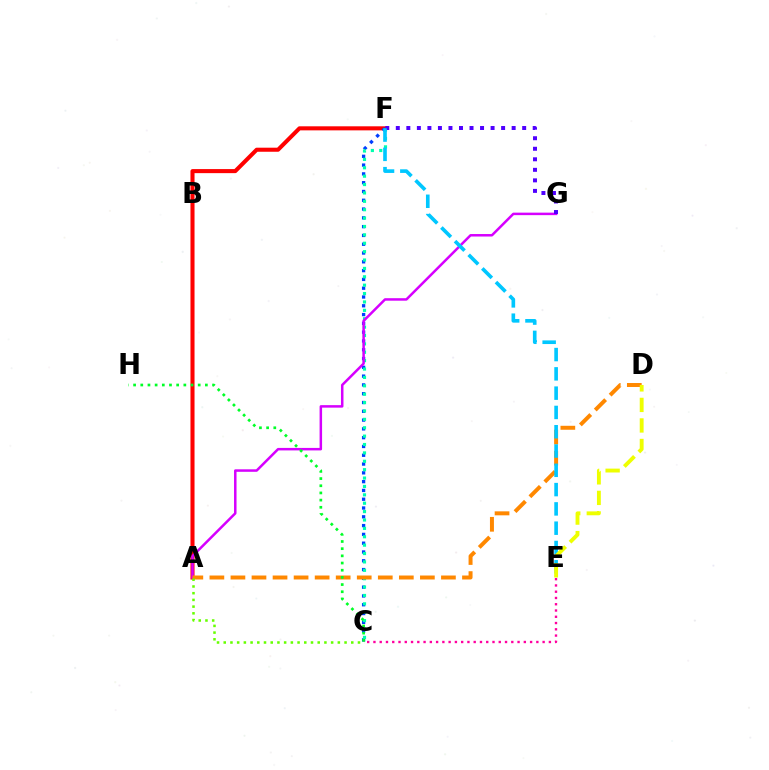{('A', 'F'): [{'color': '#ff0000', 'line_style': 'solid', 'thickness': 2.92}], ('C', 'F'): [{'color': '#003fff', 'line_style': 'dotted', 'thickness': 2.39}, {'color': '#00ffaf', 'line_style': 'dotted', 'thickness': 2.28}], ('A', 'G'): [{'color': '#d600ff', 'line_style': 'solid', 'thickness': 1.8}], ('C', 'E'): [{'color': '#ff00a0', 'line_style': 'dotted', 'thickness': 1.7}], ('A', 'D'): [{'color': '#ff8800', 'line_style': 'dashed', 'thickness': 2.86}], ('F', 'G'): [{'color': '#4f00ff', 'line_style': 'dotted', 'thickness': 2.86}], ('C', 'H'): [{'color': '#00ff27', 'line_style': 'dotted', 'thickness': 1.95}], ('E', 'F'): [{'color': '#00c7ff', 'line_style': 'dashed', 'thickness': 2.62}], ('D', 'E'): [{'color': '#eeff00', 'line_style': 'dashed', 'thickness': 2.79}], ('A', 'C'): [{'color': '#66ff00', 'line_style': 'dotted', 'thickness': 1.82}]}